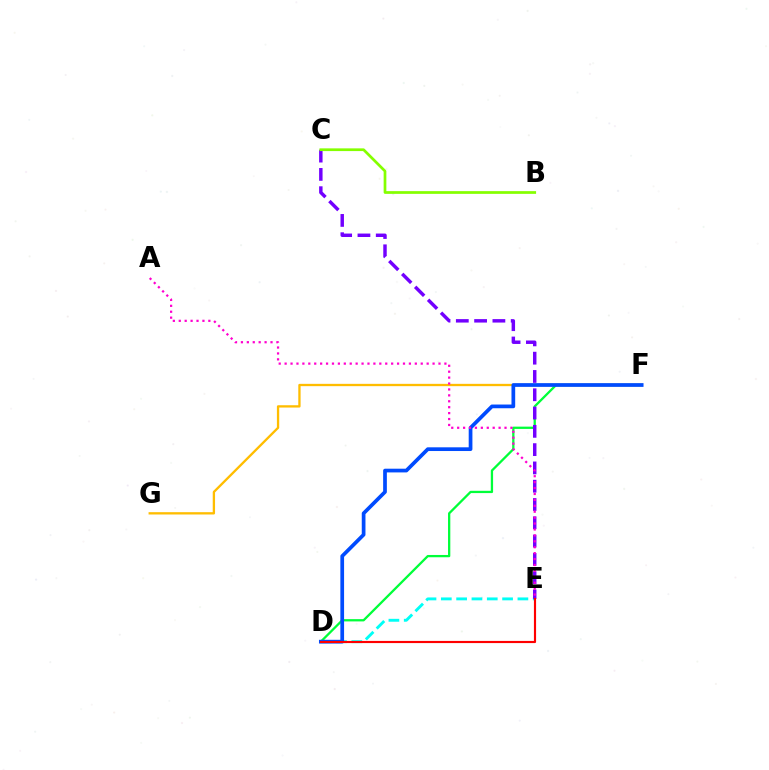{('D', 'E'): [{'color': '#00fff6', 'line_style': 'dashed', 'thickness': 2.08}, {'color': '#ff0000', 'line_style': 'solid', 'thickness': 1.55}], ('D', 'F'): [{'color': '#00ff39', 'line_style': 'solid', 'thickness': 1.64}, {'color': '#004bff', 'line_style': 'solid', 'thickness': 2.67}], ('F', 'G'): [{'color': '#ffbd00', 'line_style': 'solid', 'thickness': 1.67}], ('C', 'E'): [{'color': '#7200ff', 'line_style': 'dashed', 'thickness': 2.48}], ('B', 'C'): [{'color': '#84ff00', 'line_style': 'solid', 'thickness': 1.96}], ('A', 'E'): [{'color': '#ff00cf', 'line_style': 'dotted', 'thickness': 1.61}]}